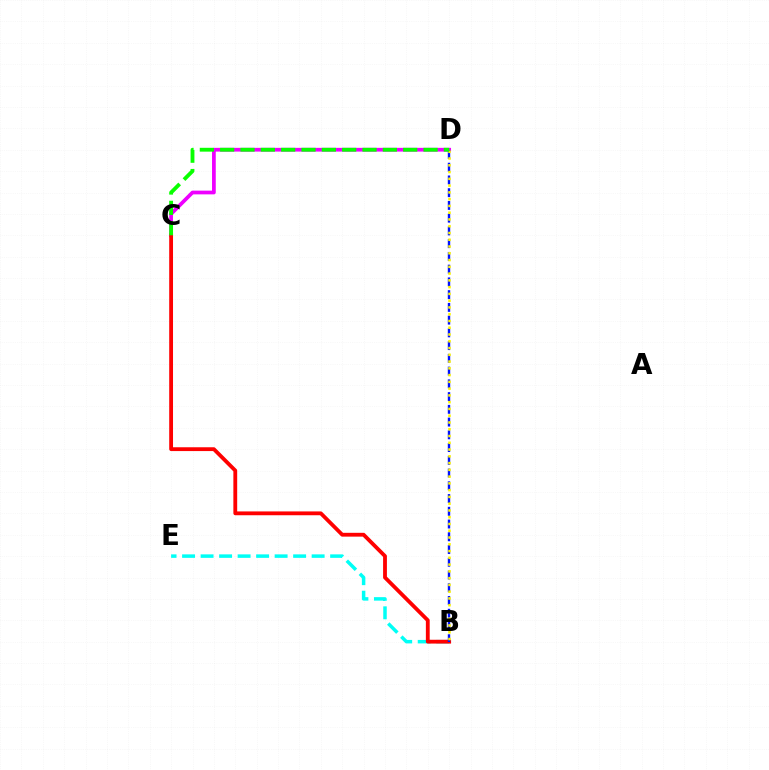{('B', 'E'): [{'color': '#00fff6', 'line_style': 'dashed', 'thickness': 2.51}], ('C', 'D'): [{'color': '#ee00ff', 'line_style': 'solid', 'thickness': 2.69}, {'color': '#08ff00', 'line_style': 'dashed', 'thickness': 2.76}], ('B', 'C'): [{'color': '#ff0000', 'line_style': 'solid', 'thickness': 2.75}], ('B', 'D'): [{'color': '#0010ff', 'line_style': 'dashed', 'thickness': 1.73}, {'color': '#fcf500', 'line_style': 'dotted', 'thickness': 1.84}]}